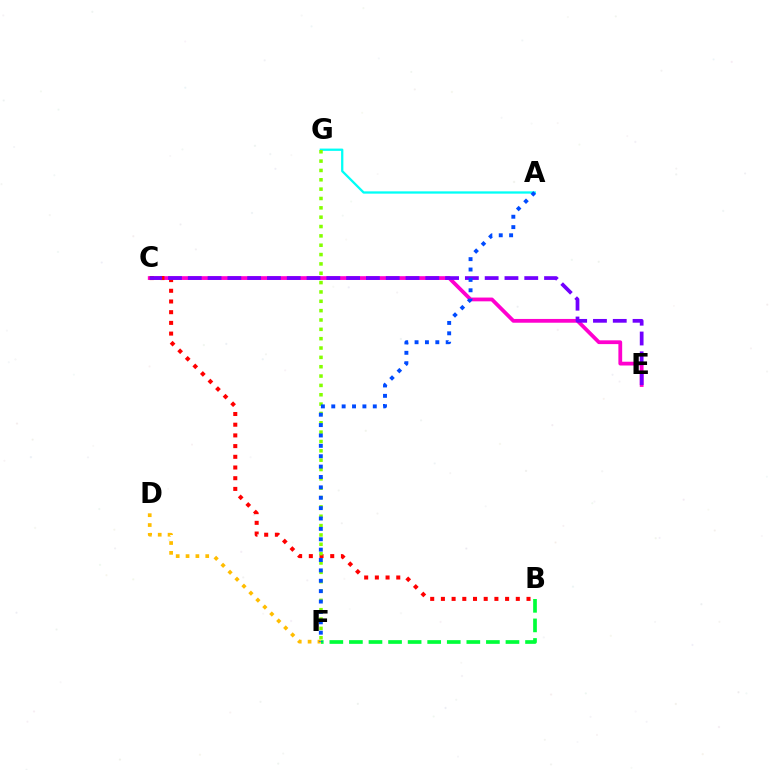{('C', 'E'): [{'color': '#ff00cf', 'line_style': 'solid', 'thickness': 2.72}, {'color': '#7200ff', 'line_style': 'dashed', 'thickness': 2.69}], ('B', 'C'): [{'color': '#ff0000', 'line_style': 'dotted', 'thickness': 2.91}], ('A', 'G'): [{'color': '#00fff6', 'line_style': 'solid', 'thickness': 1.65}], ('F', 'G'): [{'color': '#84ff00', 'line_style': 'dotted', 'thickness': 2.54}], ('D', 'F'): [{'color': '#ffbd00', 'line_style': 'dotted', 'thickness': 2.67}], ('B', 'F'): [{'color': '#00ff39', 'line_style': 'dashed', 'thickness': 2.66}], ('A', 'F'): [{'color': '#004bff', 'line_style': 'dotted', 'thickness': 2.82}]}